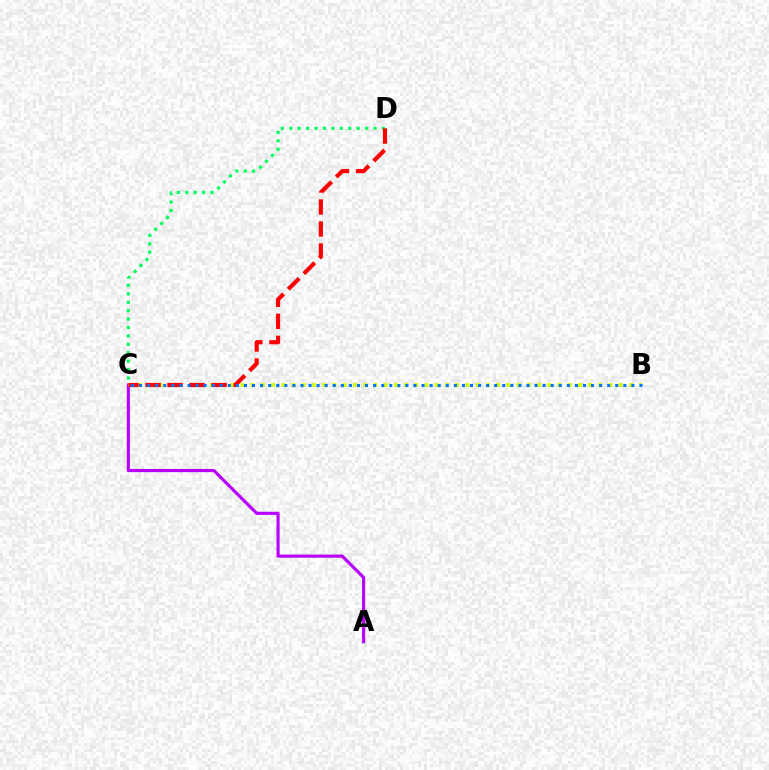{('A', 'C'): [{'color': '#b900ff', 'line_style': 'solid', 'thickness': 2.27}], ('B', 'C'): [{'color': '#d1ff00', 'line_style': 'dotted', 'thickness': 2.78}, {'color': '#0074ff', 'line_style': 'dotted', 'thickness': 2.19}], ('C', 'D'): [{'color': '#00ff5c', 'line_style': 'dotted', 'thickness': 2.29}, {'color': '#ff0000', 'line_style': 'dashed', 'thickness': 2.99}]}